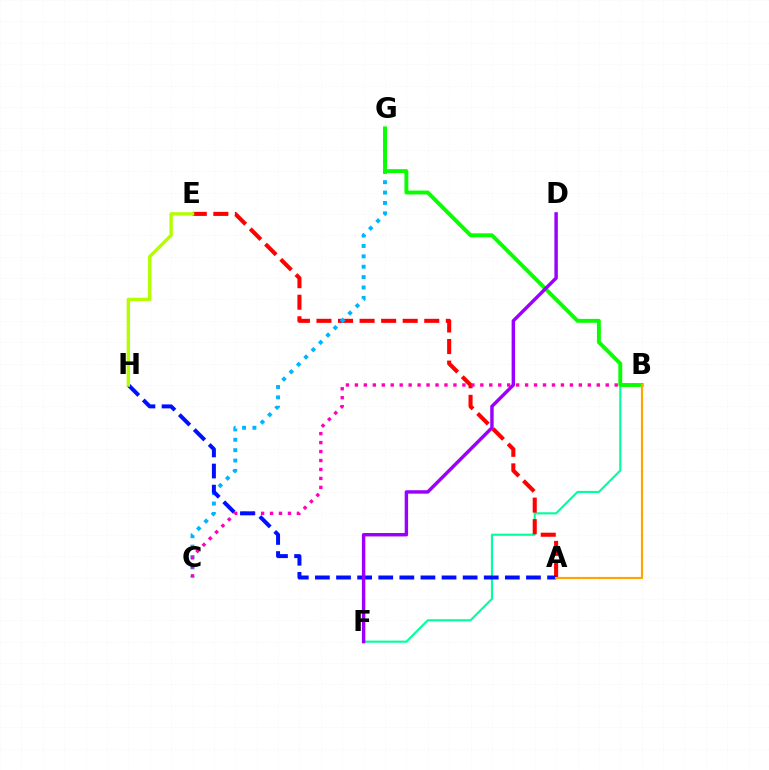{('B', 'F'): [{'color': '#00ff9d', 'line_style': 'solid', 'thickness': 1.53}], ('A', 'E'): [{'color': '#ff0000', 'line_style': 'dashed', 'thickness': 2.93}], ('C', 'G'): [{'color': '#00b5ff', 'line_style': 'dotted', 'thickness': 2.82}], ('B', 'C'): [{'color': '#ff00bd', 'line_style': 'dotted', 'thickness': 2.43}], ('A', 'H'): [{'color': '#0010ff', 'line_style': 'dashed', 'thickness': 2.87}], ('B', 'G'): [{'color': '#08ff00', 'line_style': 'solid', 'thickness': 2.81}], ('A', 'B'): [{'color': '#ffa500', 'line_style': 'solid', 'thickness': 1.56}], ('E', 'H'): [{'color': '#b3ff00', 'line_style': 'solid', 'thickness': 2.44}], ('D', 'F'): [{'color': '#9b00ff', 'line_style': 'solid', 'thickness': 2.47}]}